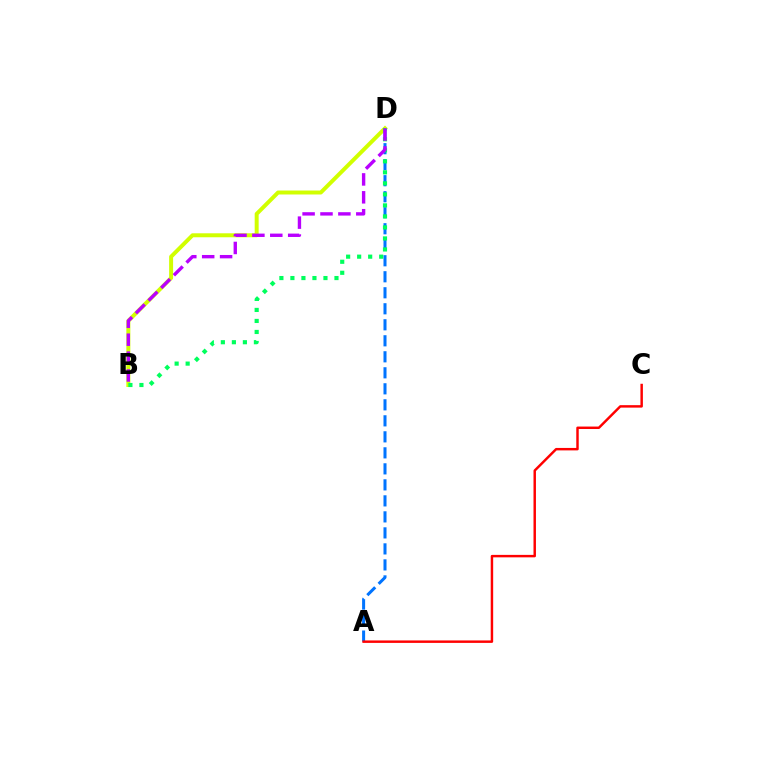{('B', 'D'): [{'color': '#d1ff00', 'line_style': 'solid', 'thickness': 2.86}, {'color': '#00ff5c', 'line_style': 'dotted', 'thickness': 2.99}, {'color': '#b900ff', 'line_style': 'dashed', 'thickness': 2.43}], ('A', 'D'): [{'color': '#0074ff', 'line_style': 'dashed', 'thickness': 2.17}], ('A', 'C'): [{'color': '#ff0000', 'line_style': 'solid', 'thickness': 1.77}]}